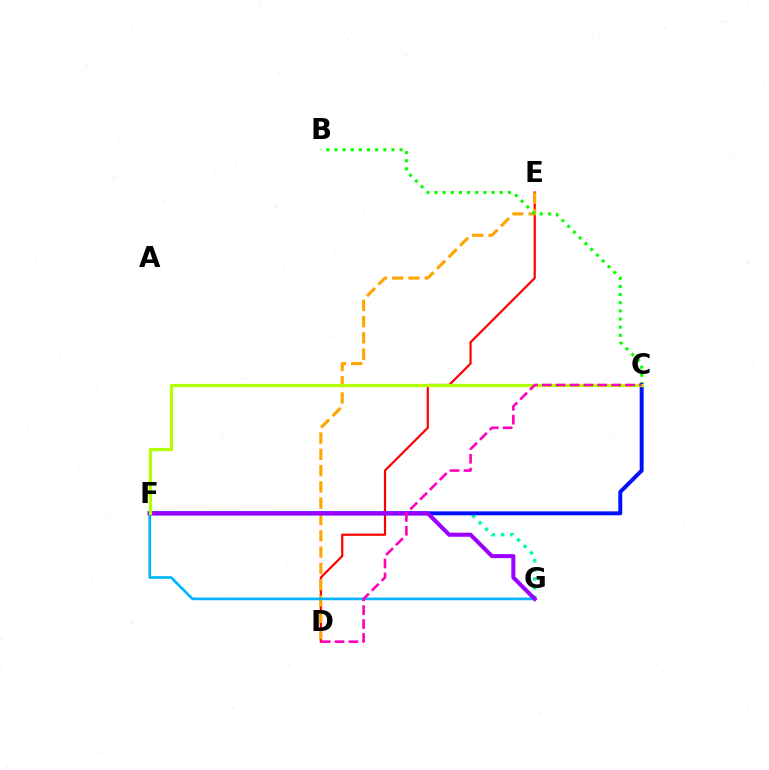{('D', 'E'): [{'color': '#ff0000', 'line_style': 'solid', 'thickness': 1.59}, {'color': '#ffa500', 'line_style': 'dashed', 'thickness': 2.21}], ('F', 'G'): [{'color': '#00ff9d', 'line_style': 'dotted', 'thickness': 2.48}, {'color': '#00b5ff', 'line_style': 'solid', 'thickness': 1.92}, {'color': '#9b00ff', 'line_style': 'solid', 'thickness': 2.92}], ('B', 'C'): [{'color': '#08ff00', 'line_style': 'dotted', 'thickness': 2.21}], ('C', 'F'): [{'color': '#0010ff', 'line_style': 'solid', 'thickness': 2.84}, {'color': '#b3ff00', 'line_style': 'solid', 'thickness': 2.32}], ('C', 'D'): [{'color': '#ff00bd', 'line_style': 'dashed', 'thickness': 1.89}]}